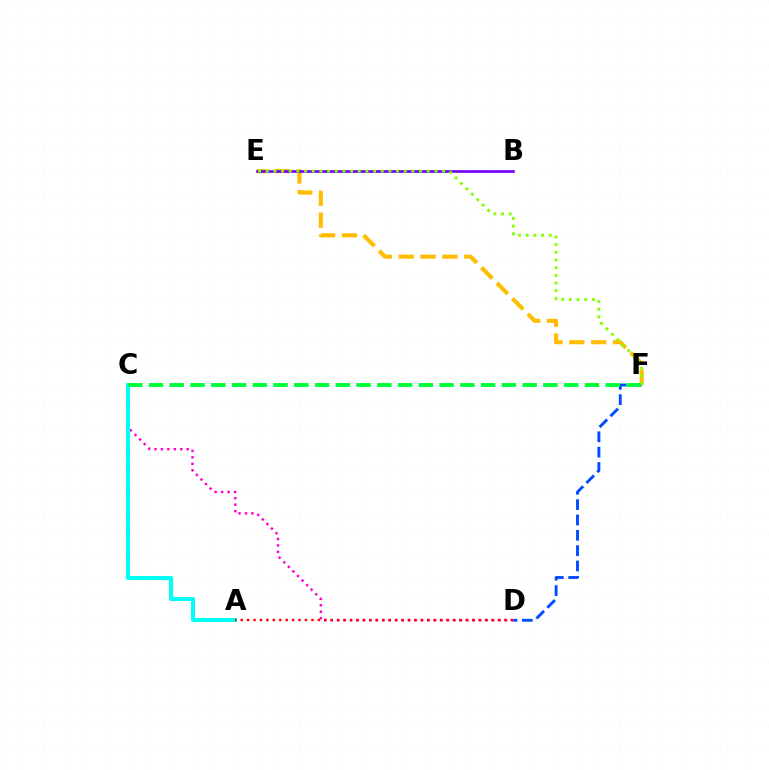{('E', 'F'): [{'color': '#ffbd00', 'line_style': 'dashed', 'thickness': 2.97}, {'color': '#84ff00', 'line_style': 'dotted', 'thickness': 2.08}], ('B', 'E'): [{'color': '#7200ff', 'line_style': 'solid', 'thickness': 1.91}], ('C', 'D'): [{'color': '#ff00cf', 'line_style': 'dotted', 'thickness': 1.76}], ('A', 'C'): [{'color': '#00fff6', 'line_style': 'solid', 'thickness': 2.92}], ('D', 'F'): [{'color': '#004bff', 'line_style': 'dashed', 'thickness': 2.08}], ('A', 'D'): [{'color': '#ff0000', 'line_style': 'dotted', 'thickness': 1.75}], ('C', 'F'): [{'color': '#00ff39', 'line_style': 'dashed', 'thickness': 2.82}]}